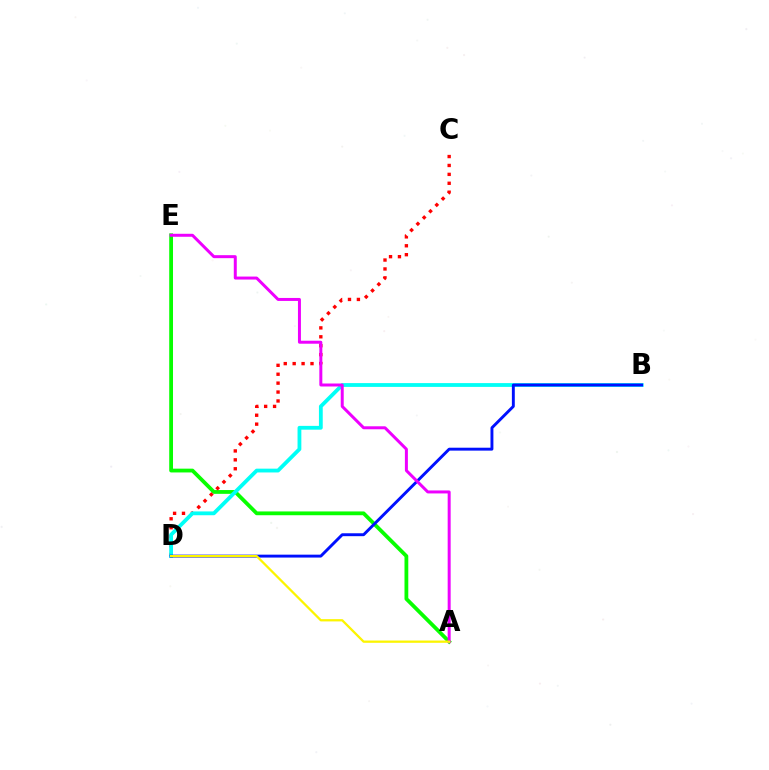{('A', 'E'): [{'color': '#08ff00', 'line_style': 'solid', 'thickness': 2.73}, {'color': '#ee00ff', 'line_style': 'solid', 'thickness': 2.15}], ('C', 'D'): [{'color': '#ff0000', 'line_style': 'dotted', 'thickness': 2.42}], ('B', 'D'): [{'color': '#00fff6', 'line_style': 'solid', 'thickness': 2.74}, {'color': '#0010ff', 'line_style': 'solid', 'thickness': 2.1}], ('A', 'D'): [{'color': '#fcf500', 'line_style': 'solid', 'thickness': 1.64}]}